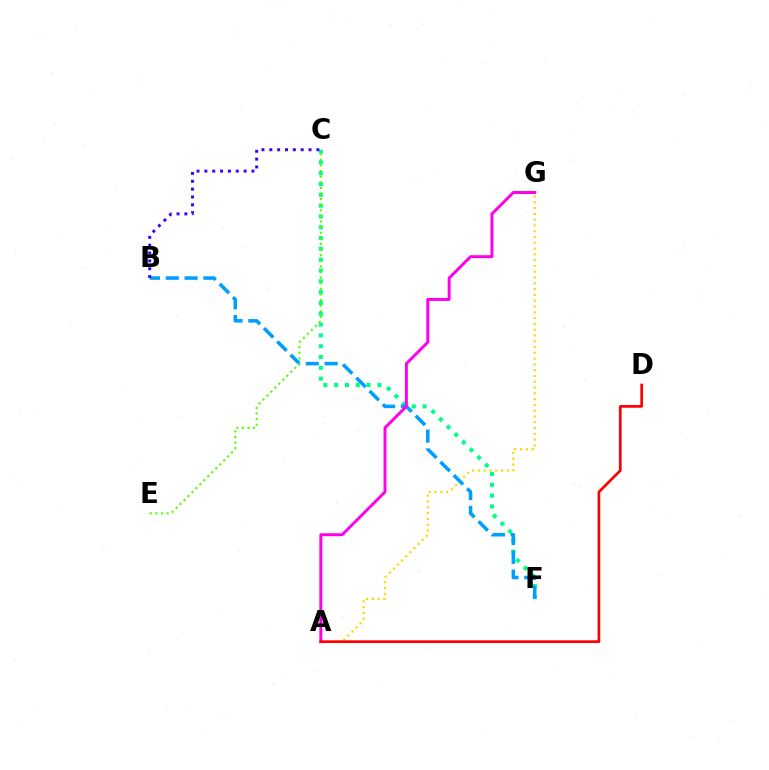{('C', 'F'): [{'color': '#00ff86', 'line_style': 'dotted', 'thickness': 2.94}], ('A', 'G'): [{'color': '#ffd500', 'line_style': 'dotted', 'thickness': 1.57}, {'color': '#ff00ed', 'line_style': 'solid', 'thickness': 2.12}], ('B', 'F'): [{'color': '#009eff', 'line_style': 'dashed', 'thickness': 2.55}], ('C', 'E'): [{'color': '#4fff00', 'line_style': 'dotted', 'thickness': 1.52}], ('B', 'C'): [{'color': '#3700ff', 'line_style': 'dotted', 'thickness': 2.13}], ('A', 'D'): [{'color': '#ff0000', 'line_style': 'solid', 'thickness': 1.94}]}